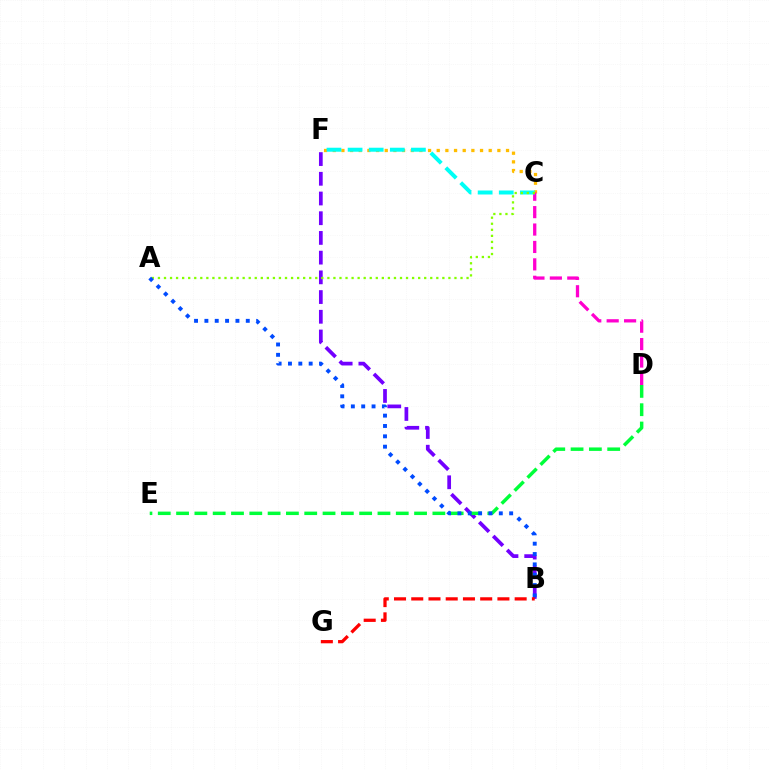{('C', 'F'): [{'color': '#ffbd00', 'line_style': 'dotted', 'thickness': 2.35}, {'color': '#00fff6', 'line_style': 'dashed', 'thickness': 2.87}], ('C', 'D'): [{'color': '#ff00cf', 'line_style': 'dashed', 'thickness': 2.37}], ('B', 'F'): [{'color': '#7200ff', 'line_style': 'dashed', 'thickness': 2.68}], ('A', 'C'): [{'color': '#84ff00', 'line_style': 'dotted', 'thickness': 1.64}], ('D', 'E'): [{'color': '#00ff39', 'line_style': 'dashed', 'thickness': 2.49}], ('A', 'B'): [{'color': '#004bff', 'line_style': 'dotted', 'thickness': 2.81}], ('B', 'G'): [{'color': '#ff0000', 'line_style': 'dashed', 'thickness': 2.34}]}